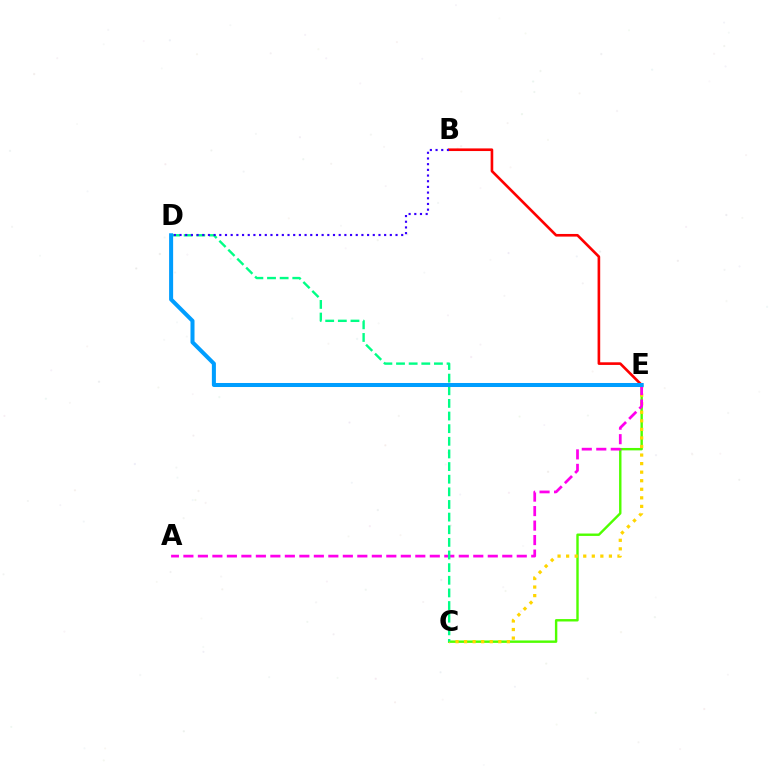{('C', 'E'): [{'color': '#4fff00', 'line_style': 'solid', 'thickness': 1.74}, {'color': '#ffd500', 'line_style': 'dotted', 'thickness': 2.32}], ('B', 'E'): [{'color': '#ff0000', 'line_style': 'solid', 'thickness': 1.9}], ('A', 'E'): [{'color': '#ff00ed', 'line_style': 'dashed', 'thickness': 1.97}], ('C', 'D'): [{'color': '#00ff86', 'line_style': 'dashed', 'thickness': 1.72}], ('B', 'D'): [{'color': '#3700ff', 'line_style': 'dotted', 'thickness': 1.54}], ('D', 'E'): [{'color': '#009eff', 'line_style': 'solid', 'thickness': 2.9}]}